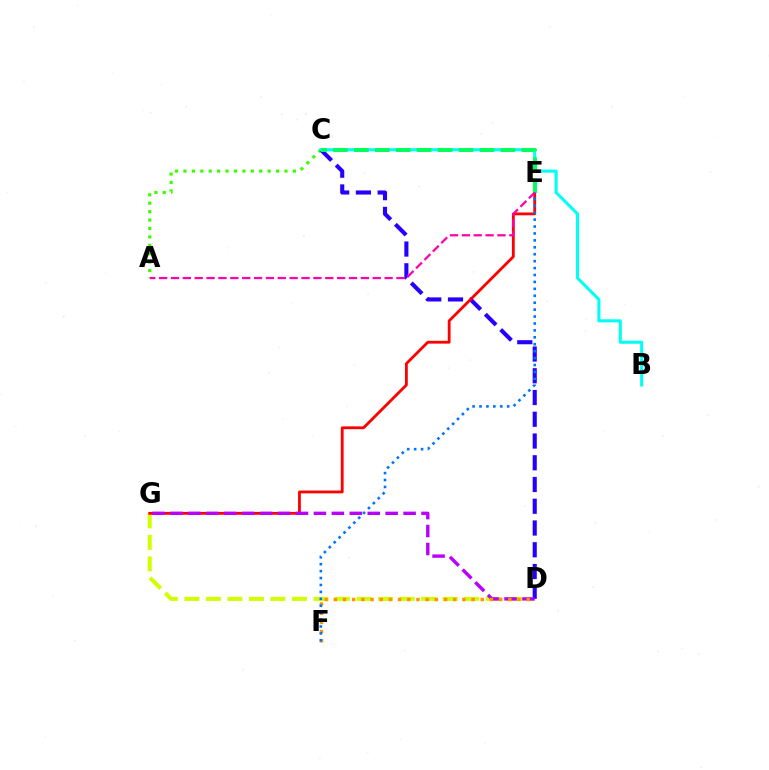{('A', 'C'): [{'color': '#3dff00', 'line_style': 'dotted', 'thickness': 2.29}], ('D', 'G'): [{'color': '#d1ff00', 'line_style': 'dashed', 'thickness': 2.92}, {'color': '#b900ff', 'line_style': 'dashed', 'thickness': 2.44}], ('C', 'D'): [{'color': '#2500ff', 'line_style': 'dashed', 'thickness': 2.95}], ('B', 'C'): [{'color': '#00fff6', 'line_style': 'solid', 'thickness': 2.22}], ('E', 'G'): [{'color': '#ff0000', 'line_style': 'solid', 'thickness': 2.02}], ('C', 'E'): [{'color': '#00ff5c', 'line_style': 'dashed', 'thickness': 2.84}], ('D', 'F'): [{'color': '#ff9400', 'line_style': 'dotted', 'thickness': 2.49}], ('E', 'F'): [{'color': '#0074ff', 'line_style': 'dotted', 'thickness': 1.88}], ('A', 'E'): [{'color': '#ff00ac', 'line_style': 'dashed', 'thickness': 1.61}]}